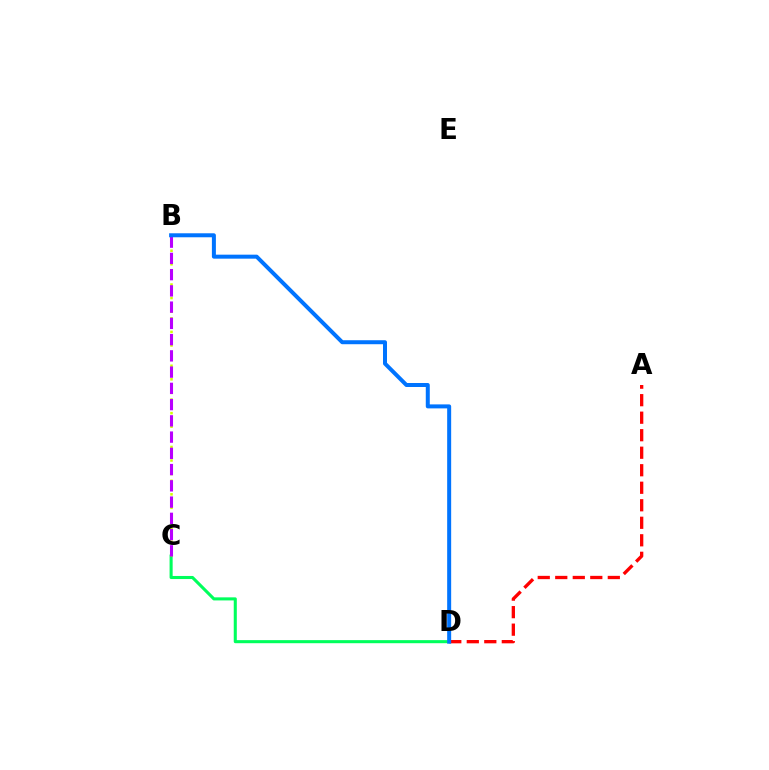{('C', 'D'): [{'color': '#00ff5c', 'line_style': 'solid', 'thickness': 2.21}], ('B', 'C'): [{'color': '#d1ff00', 'line_style': 'dotted', 'thickness': 1.84}, {'color': '#b900ff', 'line_style': 'dashed', 'thickness': 2.21}], ('A', 'D'): [{'color': '#ff0000', 'line_style': 'dashed', 'thickness': 2.38}], ('B', 'D'): [{'color': '#0074ff', 'line_style': 'solid', 'thickness': 2.88}]}